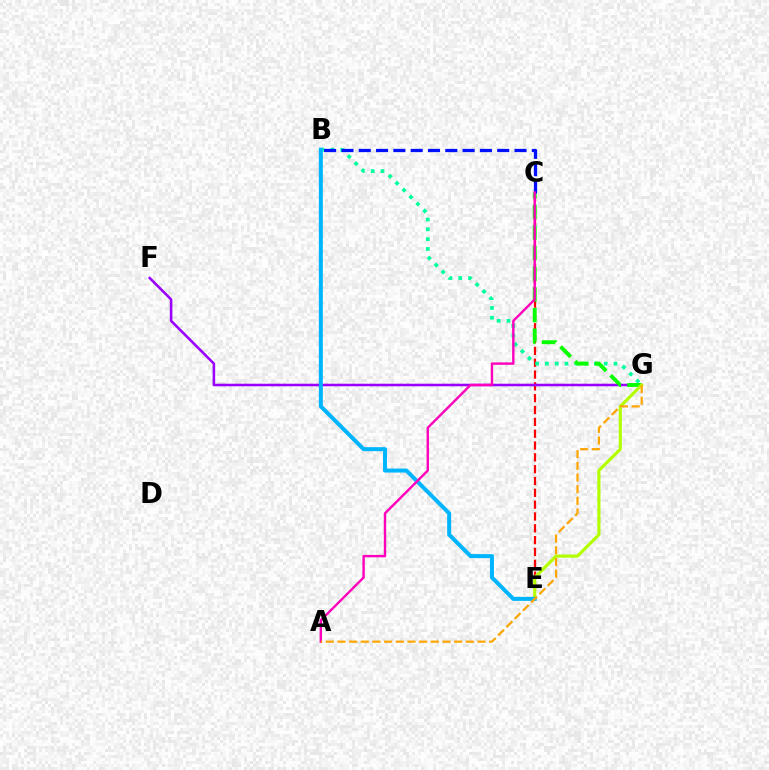{('C', 'E'): [{'color': '#ff0000', 'line_style': 'dashed', 'thickness': 1.61}], ('B', 'G'): [{'color': '#00ff9d', 'line_style': 'dotted', 'thickness': 2.66}], ('F', 'G'): [{'color': '#9b00ff', 'line_style': 'solid', 'thickness': 1.85}], ('C', 'G'): [{'color': '#08ff00', 'line_style': 'dashed', 'thickness': 2.81}], ('E', 'G'): [{'color': '#b3ff00', 'line_style': 'solid', 'thickness': 2.27}], ('B', 'E'): [{'color': '#00b5ff', 'line_style': 'solid', 'thickness': 2.88}], ('B', 'C'): [{'color': '#0010ff', 'line_style': 'dashed', 'thickness': 2.35}], ('A', 'C'): [{'color': '#ff00bd', 'line_style': 'solid', 'thickness': 1.73}], ('A', 'G'): [{'color': '#ffa500', 'line_style': 'dashed', 'thickness': 1.59}]}